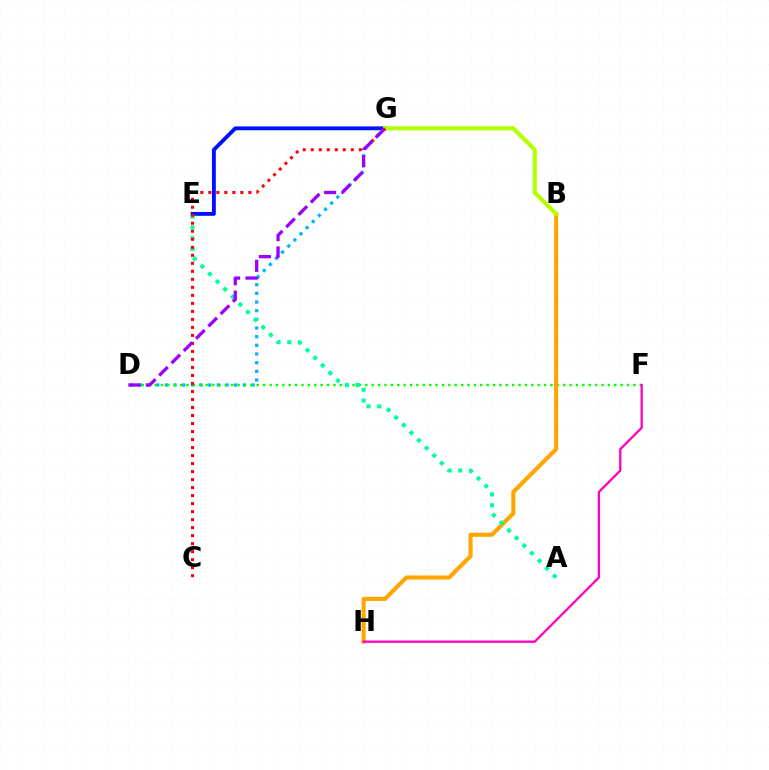{('D', 'G'): [{'color': '#00b5ff', 'line_style': 'dotted', 'thickness': 2.35}, {'color': '#9b00ff', 'line_style': 'dashed', 'thickness': 2.36}], ('D', 'F'): [{'color': '#08ff00', 'line_style': 'dotted', 'thickness': 1.73}], ('E', 'G'): [{'color': '#0010ff', 'line_style': 'solid', 'thickness': 2.78}], ('B', 'H'): [{'color': '#ffa500', 'line_style': 'solid', 'thickness': 2.95}], ('A', 'E'): [{'color': '#00ff9d', 'line_style': 'dotted', 'thickness': 2.92}], ('F', 'H'): [{'color': '#ff00bd', 'line_style': 'solid', 'thickness': 1.65}], ('B', 'G'): [{'color': '#b3ff00', 'line_style': 'solid', 'thickness': 2.98}], ('C', 'G'): [{'color': '#ff0000', 'line_style': 'dotted', 'thickness': 2.18}]}